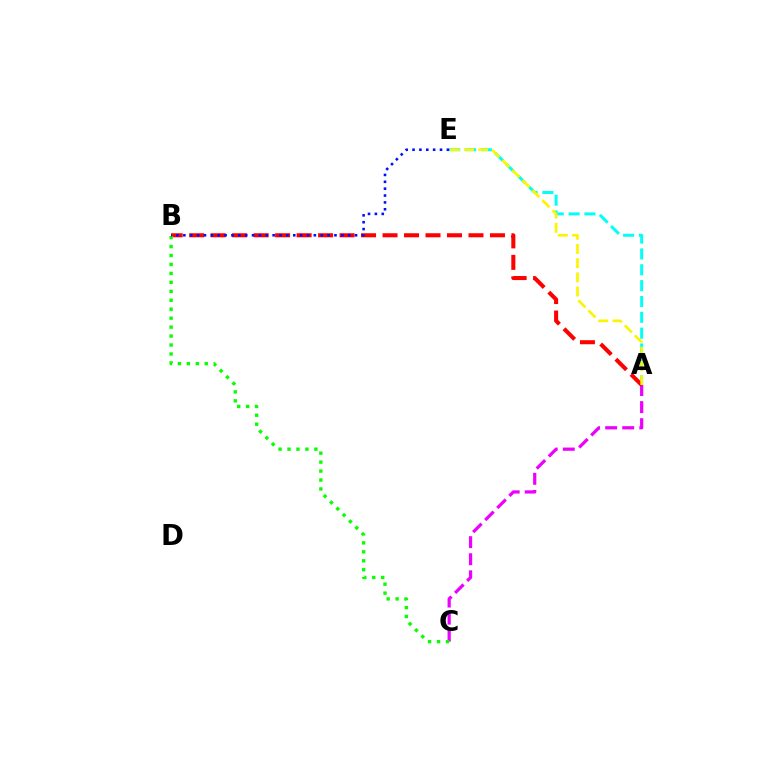{('A', 'C'): [{'color': '#ee00ff', 'line_style': 'dashed', 'thickness': 2.32}], ('A', 'E'): [{'color': '#00fff6', 'line_style': 'dashed', 'thickness': 2.15}, {'color': '#fcf500', 'line_style': 'dashed', 'thickness': 1.93}], ('A', 'B'): [{'color': '#ff0000', 'line_style': 'dashed', 'thickness': 2.92}], ('B', 'C'): [{'color': '#08ff00', 'line_style': 'dotted', 'thickness': 2.43}], ('B', 'E'): [{'color': '#0010ff', 'line_style': 'dotted', 'thickness': 1.87}]}